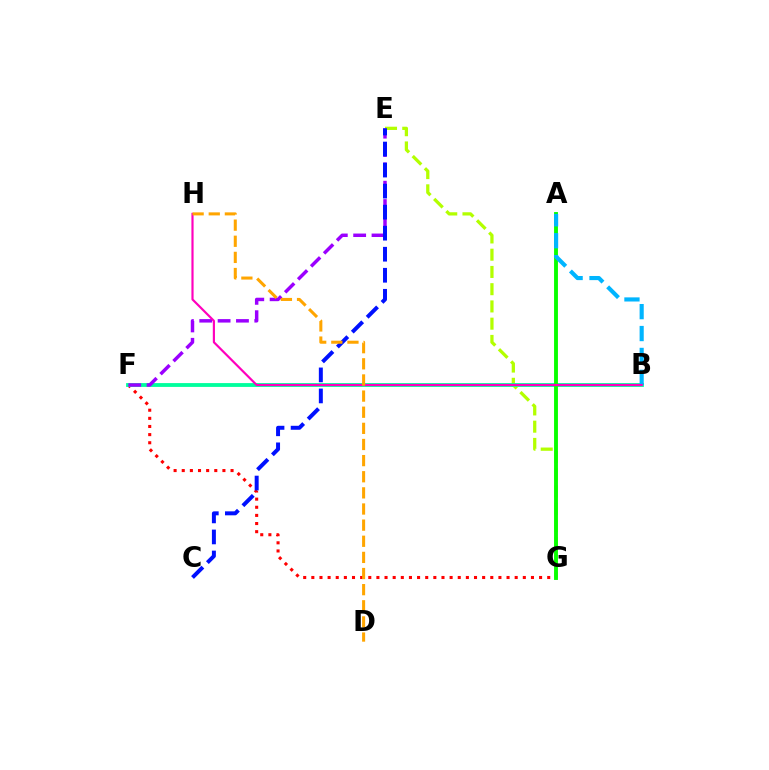{('F', 'G'): [{'color': '#ff0000', 'line_style': 'dotted', 'thickness': 2.21}], ('E', 'G'): [{'color': '#b3ff00', 'line_style': 'dashed', 'thickness': 2.34}], ('B', 'F'): [{'color': '#00ff9d', 'line_style': 'solid', 'thickness': 2.75}], ('E', 'F'): [{'color': '#9b00ff', 'line_style': 'dashed', 'thickness': 2.49}], ('C', 'E'): [{'color': '#0010ff', 'line_style': 'dashed', 'thickness': 2.86}], ('A', 'G'): [{'color': '#08ff00', 'line_style': 'solid', 'thickness': 2.79}], ('A', 'B'): [{'color': '#00b5ff', 'line_style': 'dashed', 'thickness': 2.98}], ('B', 'H'): [{'color': '#ff00bd', 'line_style': 'solid', 'thickness': 1.56}], ('D', 'H'): [{'color': '#ffa500', 'line_style': 'dashed', 'thickness': 2.19}]}